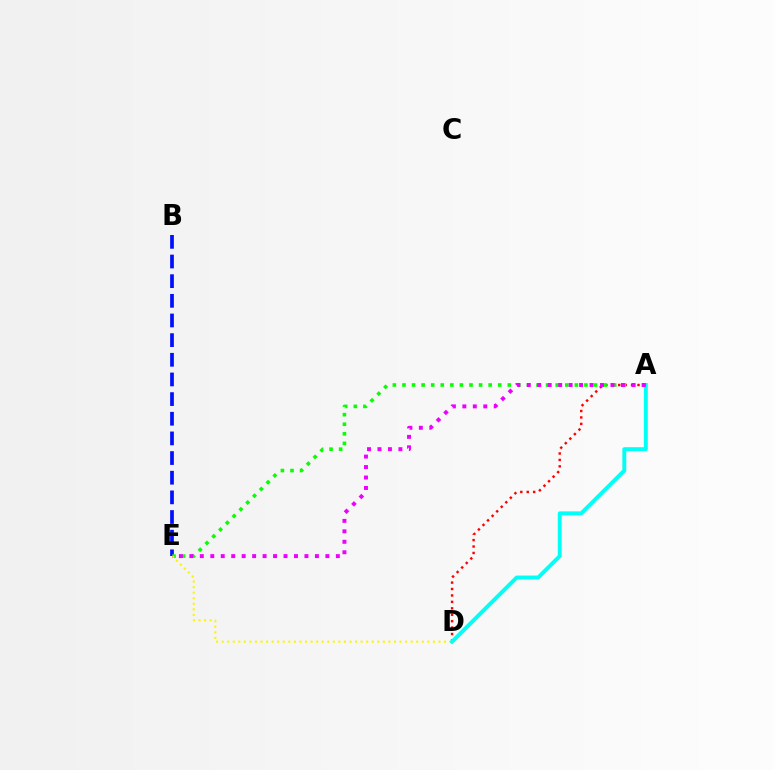{('A', 'D'): [{'color': '#ff0000', 'line_style': 'dotted', 'thickness': 1.75}, {'color': '#00fff6', 'line_style': 'solid', 'thickness': 2.82}], ('B', 'E'): [{'color': '#0010ff', 'line_style': 'dashed', 'thickness': 2.67}], ('A', 'E'): [{'color': '#08ff00', 'line_style': 'dotted', 'thickness': 2.6}, {'color': '#ee00ff', 'line_style': 'dotted', 'thickness': 2.84}], ('D', 'E'): [{'color': '#fcf500', 'line_style': 'dotted', 'thickness': 1.51}]}